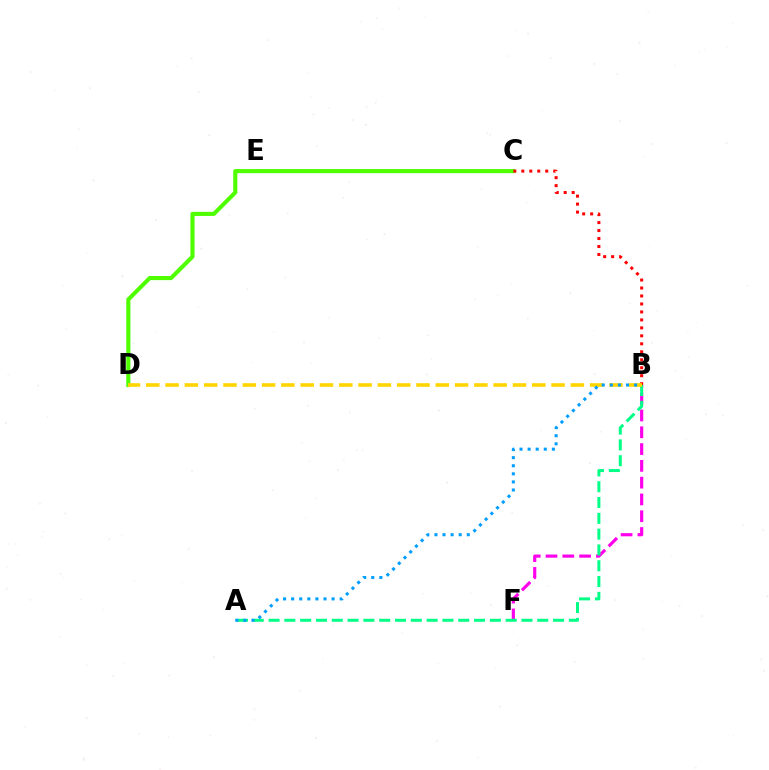{('C', 'E'): [{'color': '#3700ff', 'line_style': 'solid', 'thickness': 1.75}], ('C', 'D'): [{'color': '#4fff00', 'line_style': 'solid', 'thickness': 2.96}], ('B', 'F'): [{'color': '#ff00ed', 'line_style': 'dashed', 'thickness': 2.28}], ('B', 'C'): [{'color': '#ff0000', 'line_style': 'dotted', 'thickness': 2.17}], ('A', 'B'): [{'color': '#00ff86', 'line_style': 'dashed', 'thickness': 2.15}, {'color': '#009eff', 'line_style': 'dotted', 'thickness': 2.2}], ('B', 'D'): [{'color': '#ffd500', 'line_style': 'dashed', 'thickness': 2.62}]}